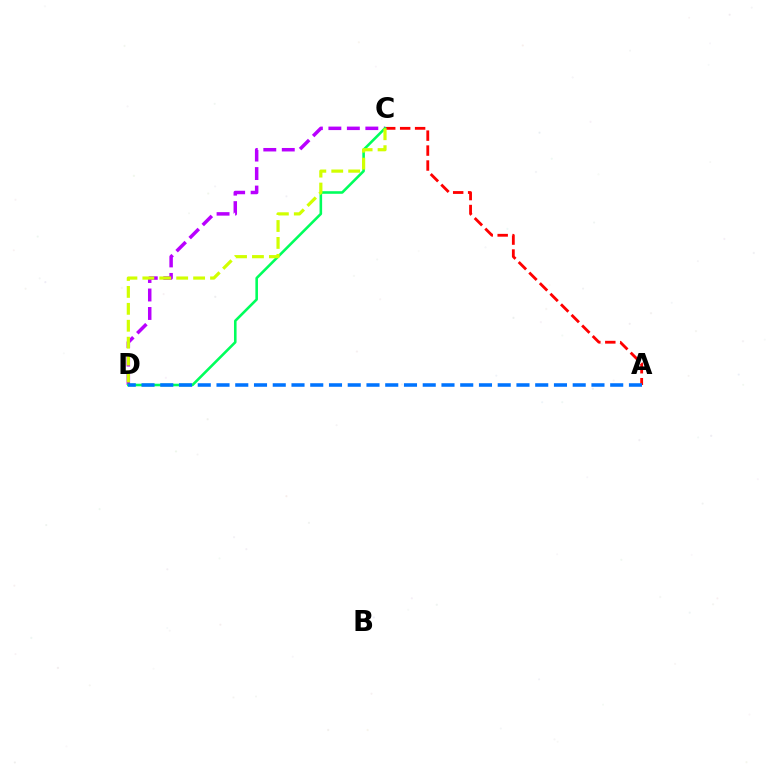{('C', 'D'): [{'color': '#b900ff', 'line_style': 'dashed', 'thickness': 2.51}, {'color': '#00ff5c', 'line_style': 'solid', 'thickness': 1.86}, {'color': '#d1ff00', 'line_style': 'dashed', 'thickness': 2.3}], ('A', 'C'): [{'color': '#ff0000', 'line_style': 'dashed', 'thickness': 2.03}], ('A', 'D'): [{'color': '#0074ff', 'line_style': 'dashed', 'thickness': 2.55}]}